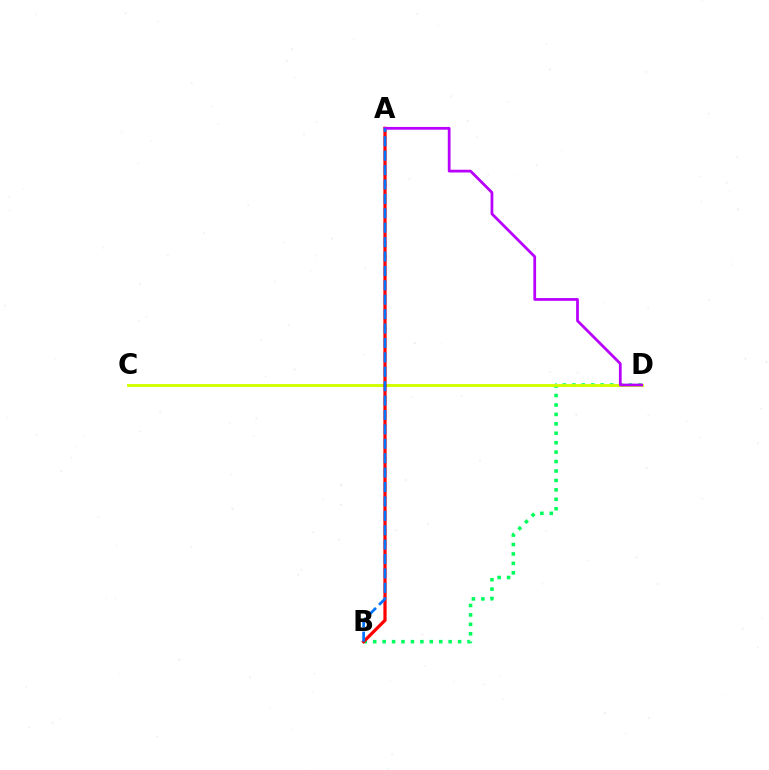{('B', 'D'): [{'color': '#00ff5c', 'line_style': 'dotted', 'thickness': 2.56}], ('C', 'D'): [{'color': '#d1ff00', 'line_style': 'solid', 'thickness': 2.09}], ('A', 'B'): [{'color': '#ff0000', 'line_style': 'solid', 'thickness': 2.33}, {'color': '#0074ff', 'line_style': 'dashed', 'thickness': 1.96}], ('A', 'D'): [{'color': '#b900ff', 'line_style': 'solid', 'thickness': 1.98}]}